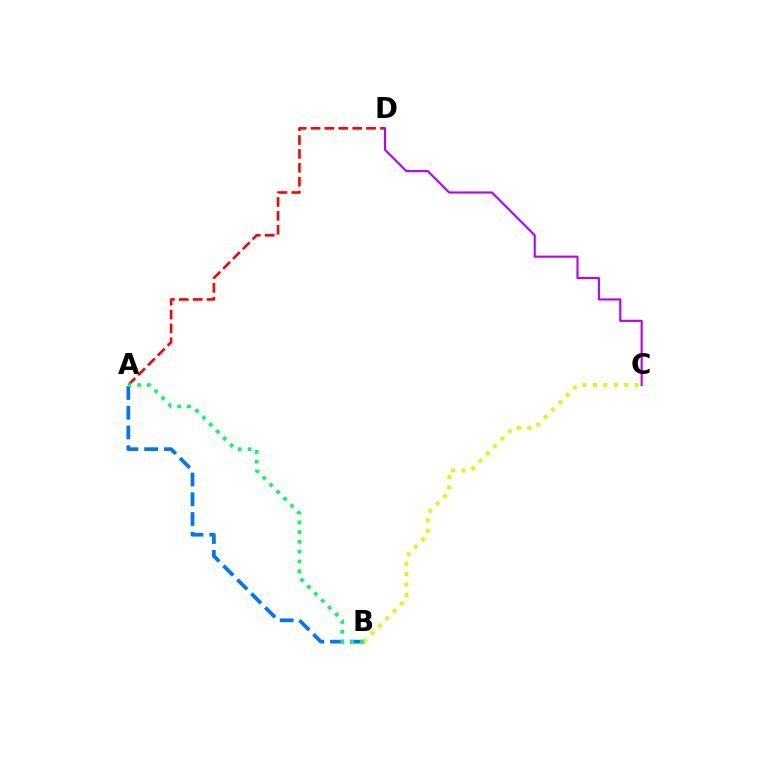{('A', 'D'): [{'color': '#ff0000', 'line_style': 'dashed', 'thickness': 1.89}], ('A', 'B'): [{'color': '#0074ff', 'line_style': 'dashed', 'thickness': 2.68}, {'color': '#00ff5c', 'line_style': 'dotted', 'thickness': 2.66}], ('B', 'C'): [{'color': '#d1ff00', 'line_style': 'dotted', 'thickness': 2.83}], ('C', 'D'): [{'color': '#b900ff', 'line_style': 'solid', 'thickness': 1.55}]}